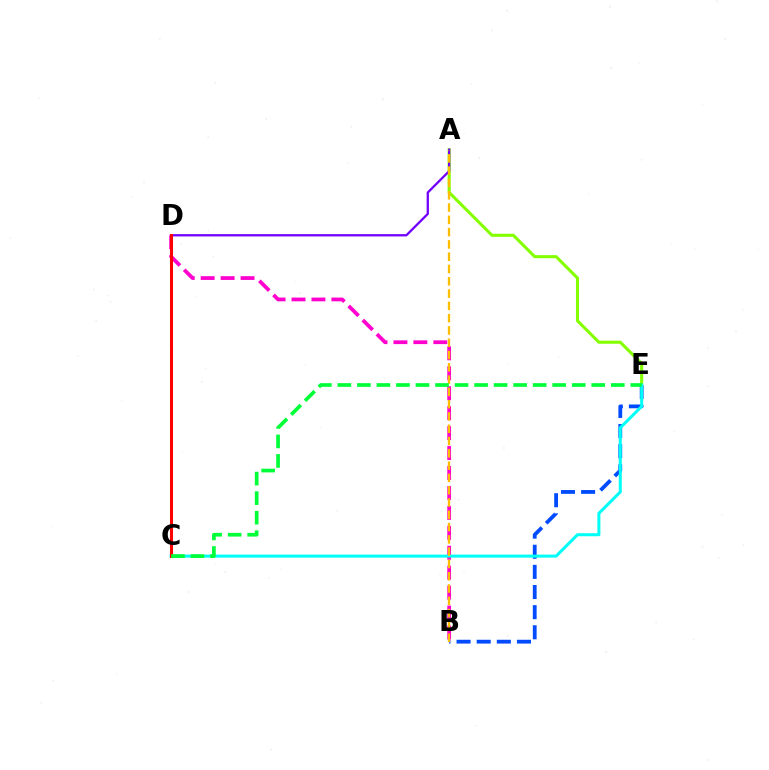{('B', 'E'): [{'color': '#004bff', 'line_style': 'dashed', 'thickness': 2.74}], ('A', 'E'): [{'color': '#84ff00', 'line_style': 'solid', 'thickness': 2.2}], ('A', 'D'): [{'color': '#7200ff', 'line_style': 'solid', 'thickness': 1.64}], ('B', 'D'): [{'color': '#ff00cf', 'line_style': 'dashed', 'thickness': 2.71}], ('C', 'E'): [{'color': '#00fff6', 'line_style': 'solid', 'thickness': 2.17}, {'color': '#00ff39', 'line_style': 'dashed', 'thickness': 2.65}], ('C', 'D'): [{'color': '#ff0000', 'line_style': 'solid', 'thickness': 2.19}], ('A', 'B'): [{'color': '#ffbd00', 'line_style': 'dashed', 'thickness': 1.67}]}